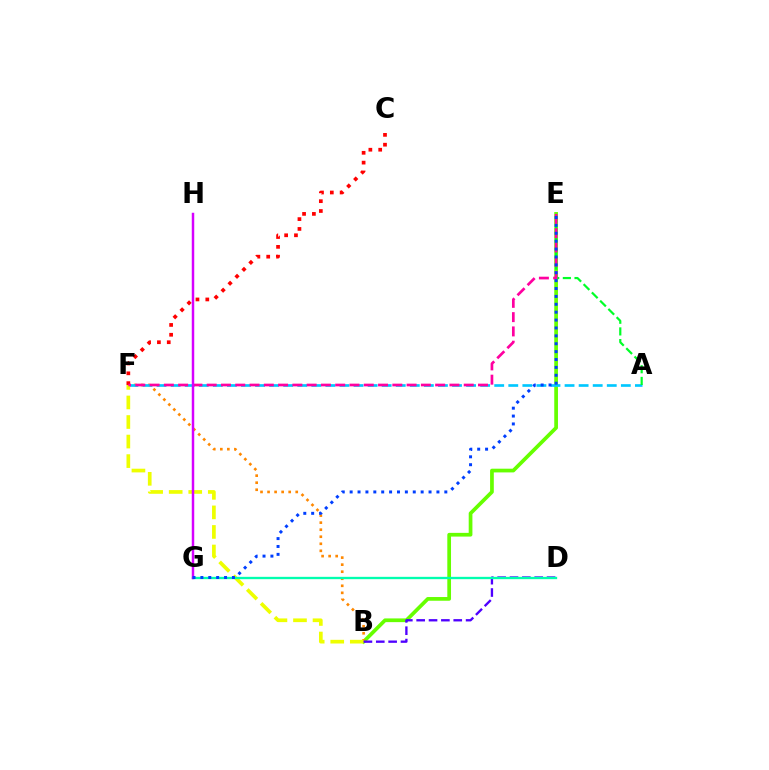{('B', 'E'): [{'color': '#66ff00', 'line_style': 'solid', 'thickness': 2.68}], ('B', 'F'): [{'color': '#ff8800', 'line_style': 'dotted', 'thickness': 1.91}, {'color': '#eeff00', 'line_style': 'dashed', 'thickness': 2.66}], ('A', 'F'): [{'color': '#00c7ff', 'line_style': 'dashed', 'thickness': 1.91}], ('C', 'F'): [{'color': '#ff0000', 'line_style': 'dotted', 'thickness': 2.67}], ('B', 'D'): [{'color': '#4f00ff', 'line_style': 'dashed', 'thickness': 1.68}], ('D', 'G'): [{'color': '#00ffaf', 'line_style': 'solid', 'thickness': 1.68}], ('A', 'E'): [{'color': '#00ff27', 'line_style': 'dashed', 'thickness': 1.59}], ('E', 'F'): [{'color': '#ff00a0', 'line_style': 'dashed', 'thickness': 1.94}], ('G', 'H'): [{'color': '#d600ff', 'line_style': 'solid', 'thickness': 1.78}], ('E', 'G'): [{'color': '#003fff', 'line_style': 'dotted', 'thickness': 2.14}]}